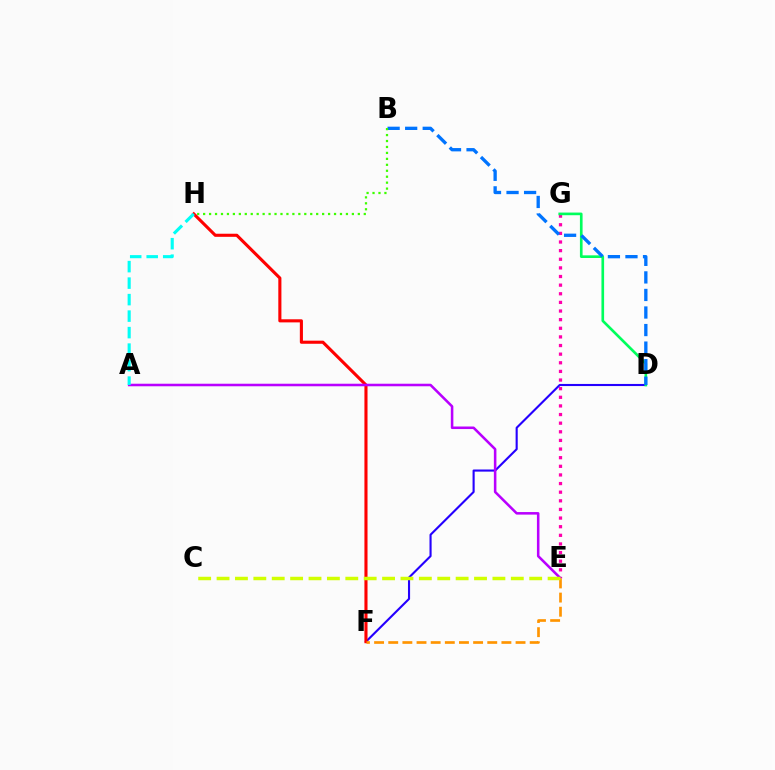{('E', 'G'): [{'color': '#ff00ac', 'line_style': 'dotted', 'thickness': 2.34}], ('D', 'F'): [{'color': '#2500ff', 'line_style': 'solid', 'thickness': 1.52}], ('F', 'H'): [{'color': '#ff0000', 'line_style': 'solid', 'thickness': 2.23}], ('D', 'G'): [{'color': '#00ff5c', 'line_style': 'solid', 'thickness': 1.91}], ('A', 'E'): [{'color': '#b900ff', 'line_style': 'solid', 'thickness': 1.84}], ('E', 'F'): [{'color': '#ff9400', 'line_style': 'dashed', 'thickness': 1.92}], ('B', 'D'): [{'color': '#0074ff', 'line_style': 'dashed', 'thickness': 2.38}], ('A', 'H'): [{'color': '#00fff6', 'line_style': 'dashed', 'thickness': 2.24}], ('B', 'H'): [{'color': '#3dff00', 'line_style': 'dotted', 'thickness': 1.62}], ('C', 'E'): [{'color': '#d1ff00', 'line_style': 'dashed', 'thickness': 2.5}]}